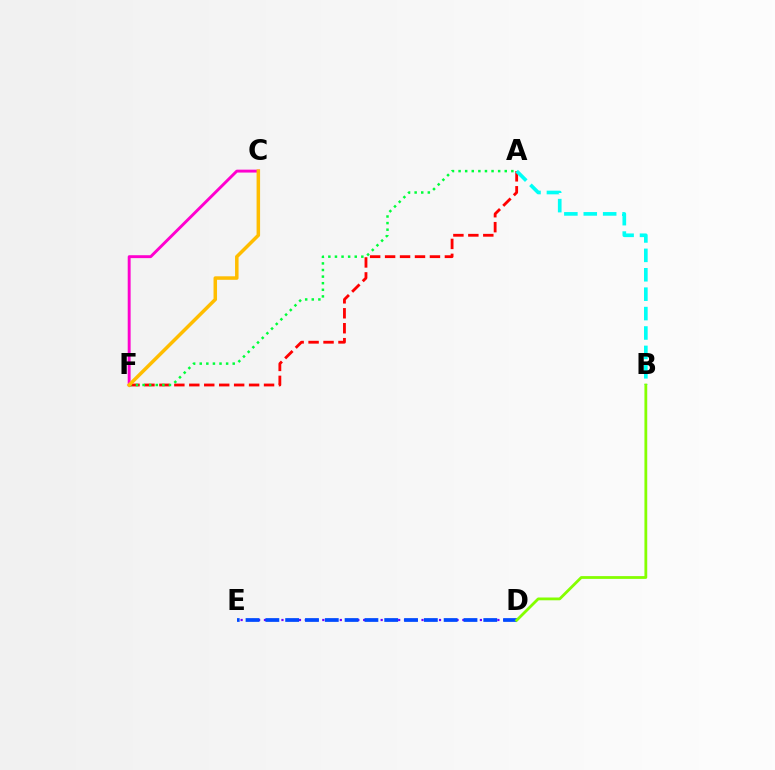{('A', 'F'): [{'color': '#ff0000', 'line_style': 'dashed', 'thickness': 2.03}, {'color': '#00ff39', 'line_style': 'dotted', 'thickness': 1.79}], ('D', 'E'): [{'color': '#7200ff', 'line_style': 'dotted', 'thickness': 1.59}, {'color': '#004bff', 'line_style': 'dashed', 'thickness': 2.69}], ('A', 'B'): [{'color': '#00fff6', 'line_style': 'dashed', 'thickness': 2.64}], ('C', 'F'): [{'color': '#ff00cf', 'line_style': 'solid', 'thickness': 2.09}, {'color': '#ffbd00', 'line_style': 'solid', 'thickness': 2.52}], ('B', 'D'): [{'color': '#84ff00', 'line_style': 'solid', 'thickness': 2.01}]}